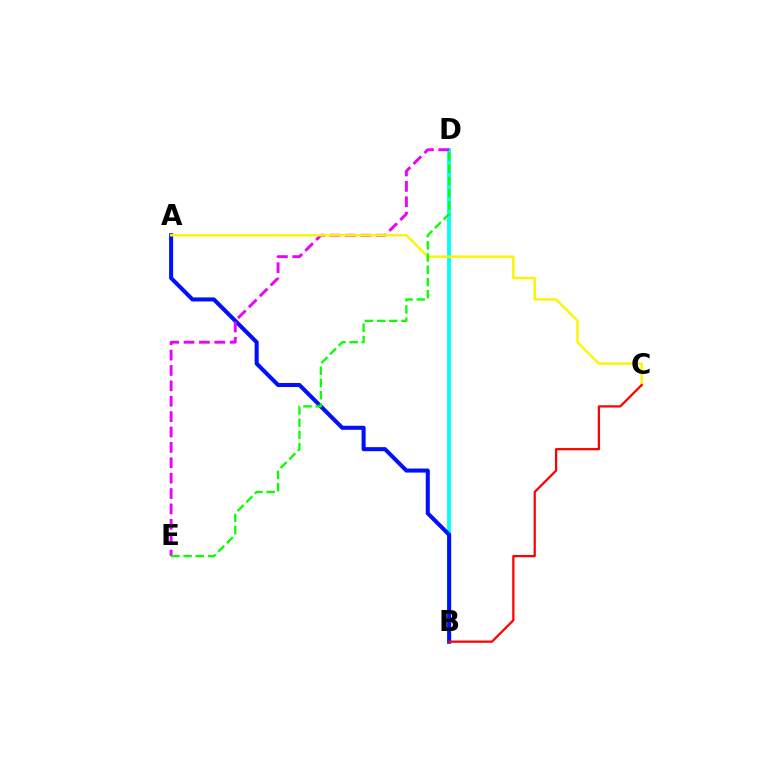{('B', 'D'): [{'color': '#00fff6', 'line_style': 'solid', 'thickness': 2.76}], ('A', 'B'): [{'color': '#0010ff', 'line_style': 'solid', 'thickness': 2.91}], ('D', 'E'): [{'color': '#ee00ff', 'line_style': 'dashed', 'thickness': 2.09}, {'color': '#08ff00', 'line_style': 'dashed', 'thickness': 1.66}], ('A', 'C'): [{'color': '#fcf500', 'line_style': 'solid', 'thickness': 1.75}], ('B', 'C'): [{'color': '#ff0000', 'line_style': 'solid', 'thickness': 1.62}]}